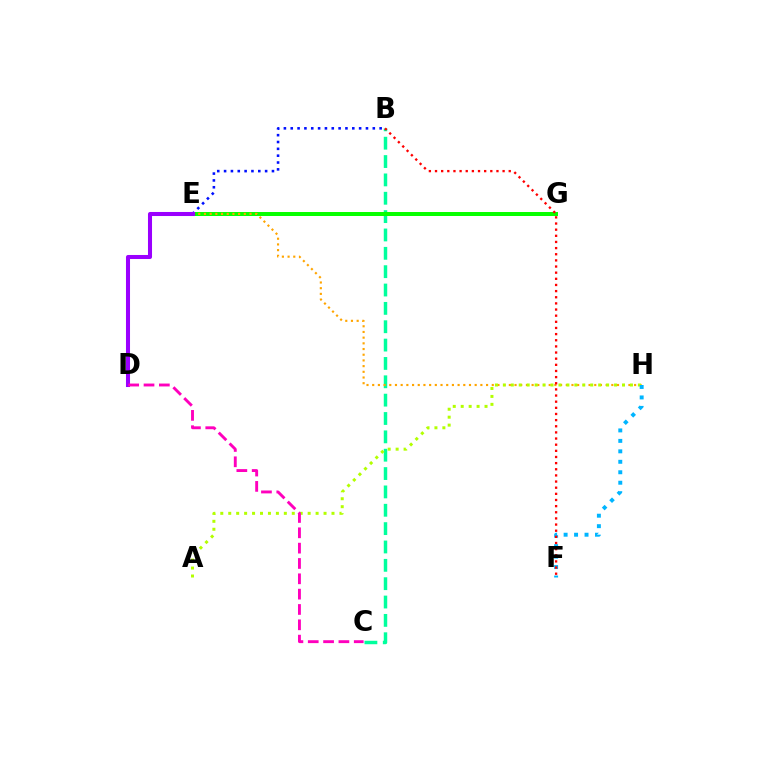{('B', 'C'): [{'color': '#00ff9d', 'line_style': 'dashed', 'thickness': 2.49}], ('E', 'G'): [{'color': '#08ff00', 'line_style': 'solid', 'thickness': 2.87}], ('B', 'E'): [{'color': '#0010ff', 'line_style': 'dotted', 'thickness': 1.86}], ('E', 'H'): [{'color': '#ffa500', 'line_style': 'dotted', 'thickness': 1.55}], ('D', 'E'): [{'color': '#9b00ff', 'line_style': 'solid', 'thickness': 2.91}], ('A', 'H'): [{'color': '#b3ff00', 'line_style': 'dotted', 'thickness': 2.16}], ('C', 'D'): [{'color': '#ff00bd', 'line_style': 'dashed', 'thickness': 2.08}], ('F', 'H'): [{'color': '#00b5ff', 'line_style': 'dotted', 'thickness': 2.84}], ('B', 'F'): [{'color': '#ff0000', 'line_style': 'dotted', 'thickness': 1.67}]}